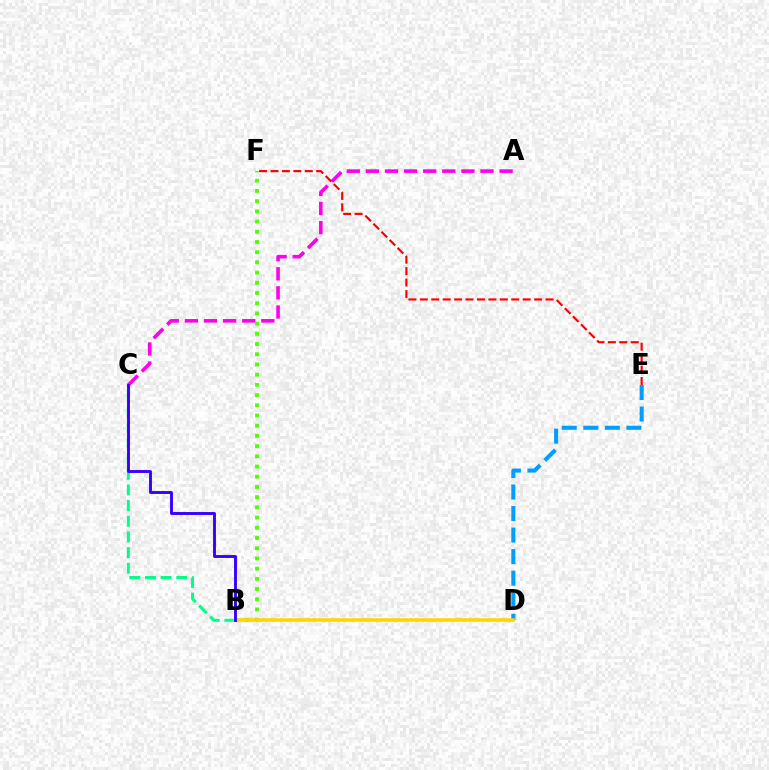{('D', 'E'): [{'color': '#009eff', 'line_style': 'dashed', 'thickness': 2.93}], ('B', 'F'): [{'color': '#4fff00', 'line_style': 'dotted', 'thickness': 2.77}], ('A', 'C'): [{'color': '#ff00ed', 'line_style': 'dashed', 'thickness': 2.6}], ('B', 'C'): [{'color': '#00ff86', 'line_style': 'dashed', 'thickness': 2.13}, {'color': '#3700ff', 'line_style': 'solid', 'thickness': 2.09}], ('B', 'D'): [{'color': '#ffd500', 'line_style': 'solid', 'thickness': 2.56}], ('E', 'F'): [{'color': '#ff0000', 'line_style': 'dashed', 'thickness': 1.55}]}